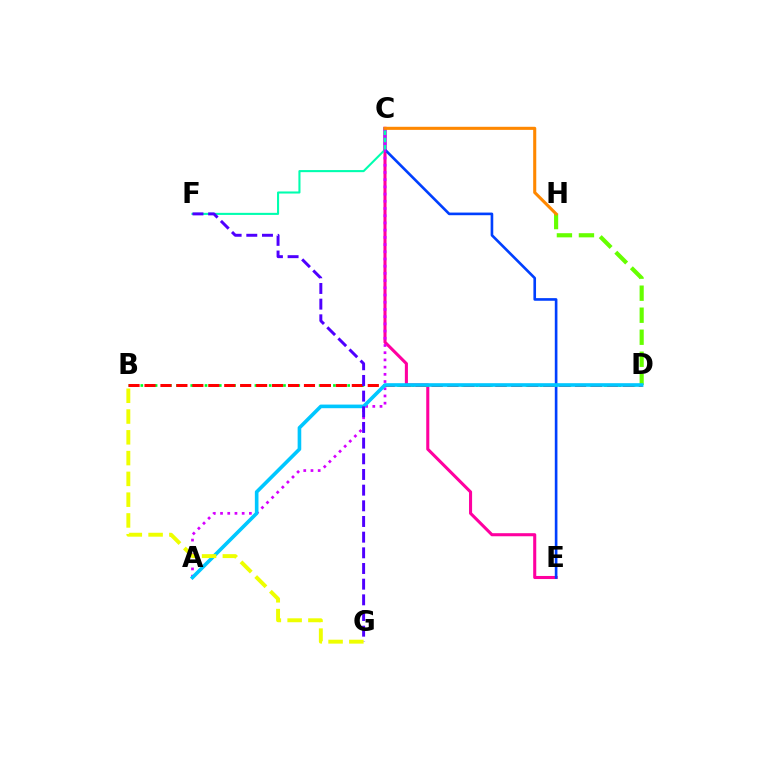{('D', 'H'): [{'color': '#66ff00', 'line_style': 'dashed', 'thickness': 2.99}], ('C', 'E'): [{'color': '#ff00a0', 'line_style': 'solid', 'thickness': 2.21}, {'color': '#003fff', 'line_style': 'solid', 'thickness': 1.9}], ('C', 'F'): [{'color': '#00ffaf', 'line_style': 'solid', 'thickness': 1.5}], ('B', 'D'): [{'color': '#00ff27', 'line_style': 'dotted', 'thickness': 1.94}, {'color': '#ff0000', 'line_style': 'dashed', 'thickness': 2.17}], ('A', 'C'): [{'color': '#d600ff', 'line_style': 'dotted', 'thickness': 1.96}], ('A', 'D'): [{'color': '#00c7ff', 'line_style': 'solid', 'thickness': 2.61}], ('C', 'H'): [{'color': '#ff8800', 'line_style': 'solid', 'thickness': 2.22}], ('F', 'G'): [{'color': '#4f00ff', 'line_style': 'dashed', 'thickness': 2.13}], ('B', 'G'): [{'color': '#eeff00', 'line_style': 'dashed', 'thickness': 2.82}]}